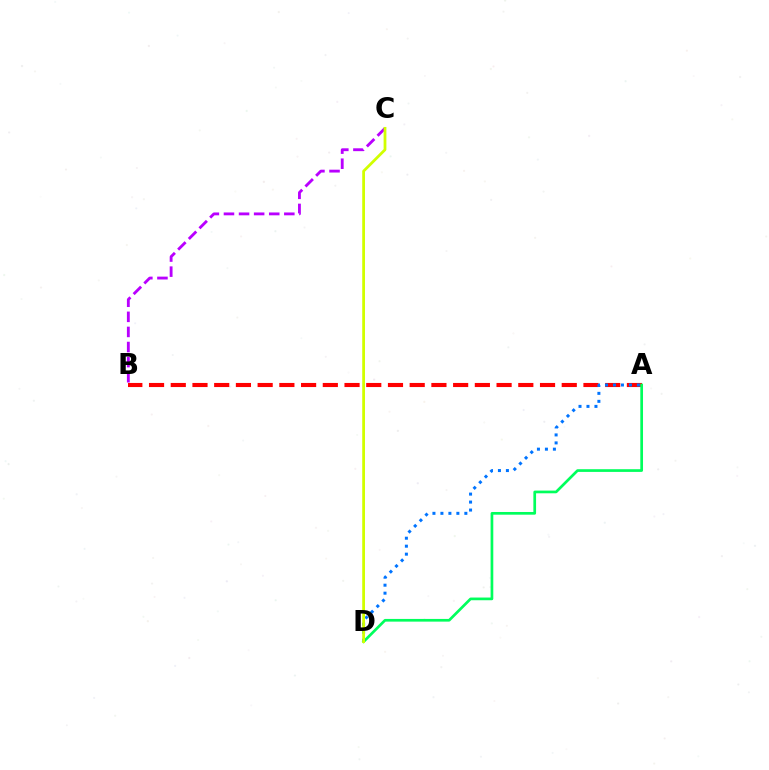{('A', 'B'): [{'color': '#ff0000', 'line_style': 'dashed', 'thickness': 2.95}], ('A', 'D'): [{'color': '#0074ff', 'line_style': 'dotted', 'thickness': 2.17}, {'color': '#00ff5c', 'line_style': 'solid', 'thickness': 1.94}], ('B', 'C'): [{'color': '#b900ff', 'line_style': 'dashed', 'thickness': 2.05}], ('C', 'D'): [{'color': '#d1ff00', 'line_style': 'solid', 'thickness': 2.0}]}